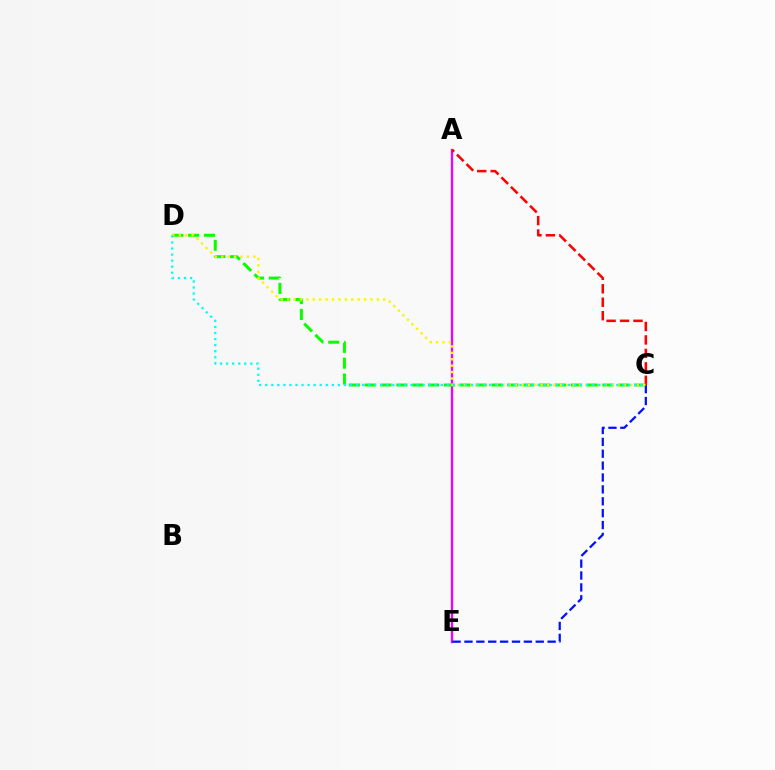{('A', 'E'): [{'color': '#ee00ff', 'line_style': 'solid', 'thickness': 1.65}], ('A', 'C'): [{'color': '#ff0000', 'line_style': 'dashed', 'thickness': 1.83}], ('C', 'D'): [{'color': '#08ff00', 'line_style': 'dashed', 'thickness': 2.15}, {'color': '#fcf500', 'line_style': 'dotted', 'thickness': 1.74}, {'color': '#00fff6', 'line_style': 'dotted', 'thickness': 1.64}], ('C', 'E'): [{'color': '#0010ff', 'line_style': 'dashed', 'thickness': 1.61}]}